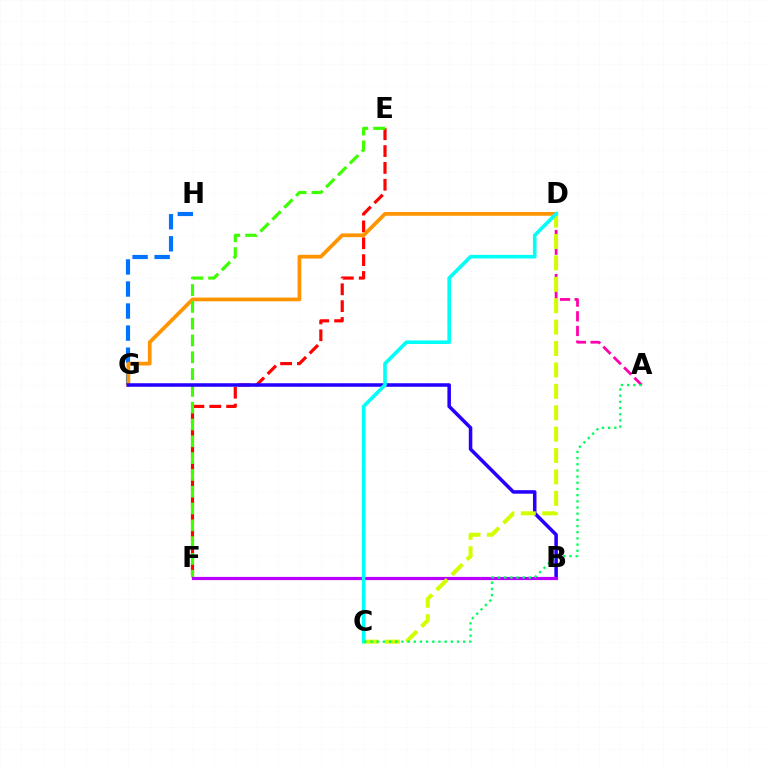{('A', 'D'): [{'color': '#ff00ac', 'line_style': 'dashed', 'thickness': 1.99}], ('E', 'F'): [{'color': '#ff0000', 'line_style': 'dashed', 'thickness': 2.29}, {'color': '#3dff00', 'line_style': 'dashed', 'thickness': 2.28}], ('G', 'H'): [{'color': '#0074ff', 'line_style': 'dashed', 'thickness': 3.0}], ('D', 'G'): [{'color': '#ff9400', 'line_style': 'solid', 'thickness': 2.69}], ('B', 'G'): [{'color': '#2500ff', 'line_style': 'solid', 'thickness': 2.54}], ('B', 'F'): [{'color': '#b900ff', 'line_style': 'solid', 'thickness': 2.29}], ('C', 'D'): [{'color': '#d1ff00', 'line_style': 'dashed', 'thickness': 2.91}, {'color': '#00fff6', 'line_style': 'solid', 'thickness': 2.59}], ('A', 'C'): [{'color': '#00ff5c', 'line_style': 'dotted', 'thickness': 1.68}]}